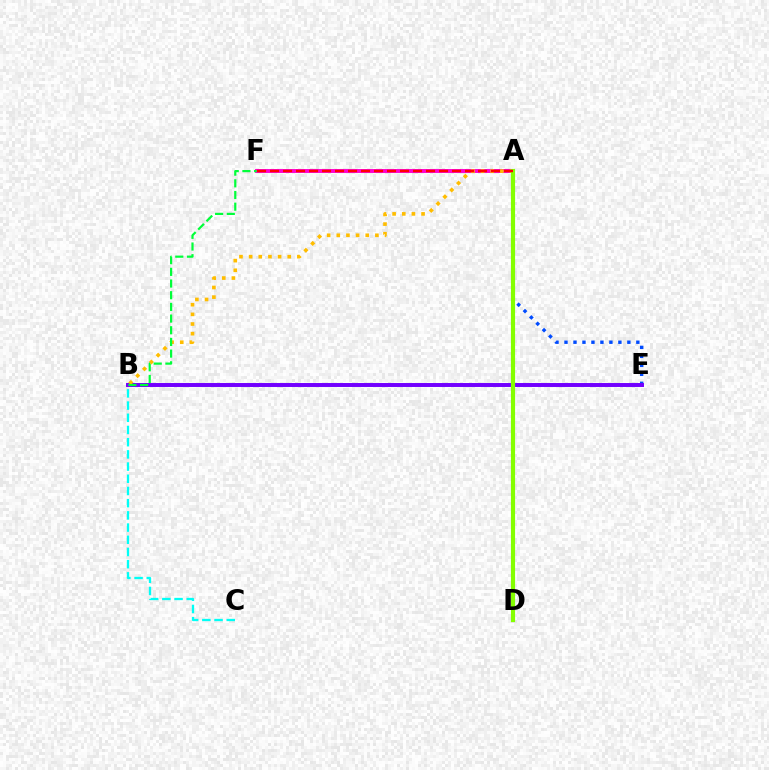{('A', 'F'): [{'color': '#ff00cf', 'line_style': 'solid', 'thickness': 2.81}, {'color': '#ff0000', 'line_style': 'dashed', 'thickness': 1.77}], ('A', 'E'): [{'color': '#004bff', 'line_style': 'dotted', 'thickness': 2.44}], ('B', 'C'): [{'color': '#00fff6', 'line_style': 'dashed', 'thickness': 1.66}], ('B', 'E'): [{'color': '#7200ff', 'line_style': 'solid', 'thickness': 2.85}], ('A', 'B'): [{'color': '#ffbd00', 'line_style': 'dotted', 'thickness': 2.62}], ('B', 'F'): [{'color': '#00ff39', 'line_style': 'dashed', 'thickness': 1.59}], ('A', 'D'): [{'color': '#84ff00', 'line_style': 'solid', 'thickness': 2.99}]}